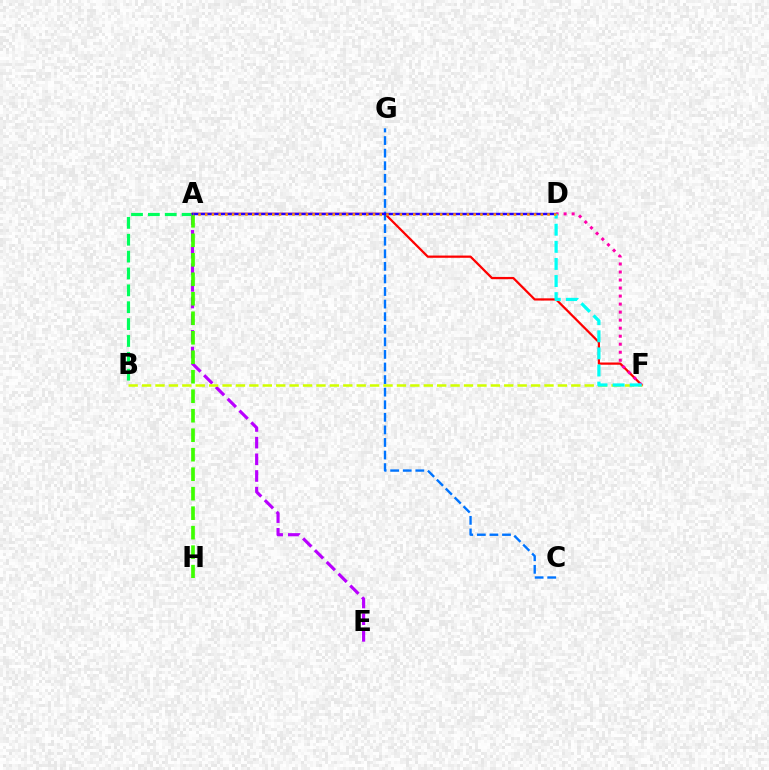{('A', 'B'): [{'color': '#00ff5c', 'line_style': 'dashed', 'thickness': 2.29}], ('A', 'F'): [{'color': '#ff0000', 'line_style': 'solid', 'thickness': 1.62}], ('A', 'E'): [{'color': '#b900ff', 'line_style': 'dashed', 'thickness': 2.26}], ('C', 'G'): [{'color': '#0074ff', 'line_style': 'dashed', 'thickness': 1.71}], ('A', 'H'): [{'color': '#3dff00', 'line_style': 'dashed', 'thickness': 2.65}], ('A', 'D'): [{'color': '#2500ff', 'line_style': 'solid', 'thickness': 1.75}, {'color': '#ff9400', 'line_style': 'dotted', 'thickness': 1.82}], ('B', 'F'): [{'color': '#d1ff00', 'line_style': 'dashed', 'thickness': 1.82}], ('D', 'F'): [{'color': '#ff00ac', 'line_style': 'dotted', 'thickness': 2.18}, {'color': '#00fff6', 'line_style': 'dashed', 'thickness': 2.32}]}